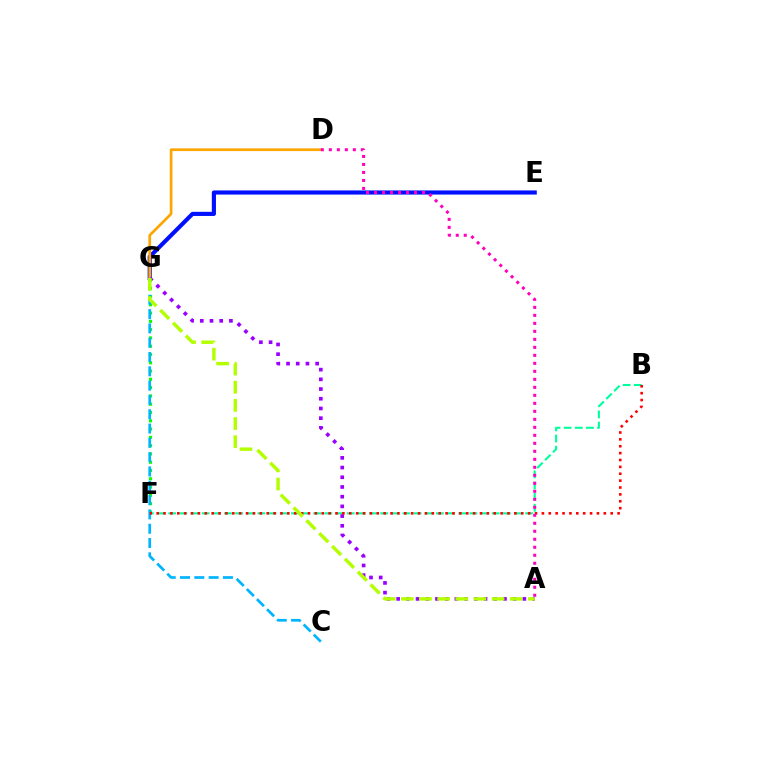{('B', 'F'): [{'color': '#00ff9d', 'line_style': 'dashed', 'thickness': 1.52}, {'color': '#ff0000', 'line_style': 'dotted', 'thickness': 1.87}], ('E', 'G'): [{'color': '#0010ff', 'line_style': 'solid', 'thickness': 2.97}], ('D', 'G'): [{'color': '#ffa500', 'line_style': 'solid', 'thickness': 1.95}], ('A', 'G'): [{'color': '#9b00ff', 'line_style': 'dotted', 'thickness': 2.64}, {'color': '#b3ff00', 'line_style': 'dashed', 'thickness': 2.47}], ('F', 'G'): [{'color': '#08ff00', 'line_style': 'dotted', 'thickness': 2.25}], ('C', 'G'): [{'color': '#00b5ff', 'line_style': 'dashed', 'thickness': 1.94}], ('A', 'D'): [{'color': '#ff00bd', 'line_style': 'dotted', 'thickness': 2.17}]}